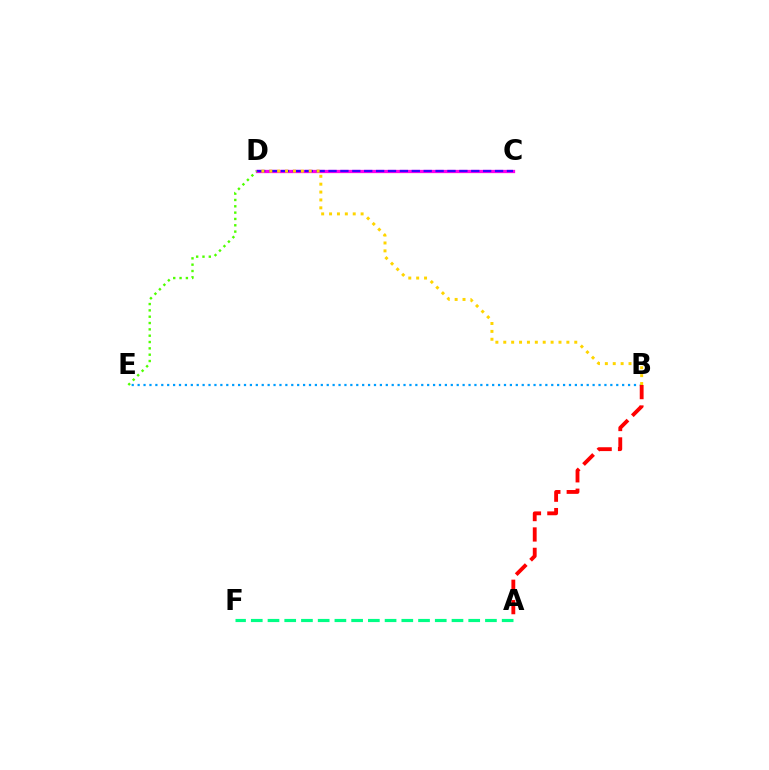{('B', 'E'): [{'color': '#009eff', 'line_style': 'dotted', 'thickness': 1.61}], ('A', 'B'): [{'color': '#ff0000', 'line_style': 'dashed', 'thickness': 2.77}], ('C', 'D'): [{'color': '#ff00ed', 'line_style': 'solid', 'thickness': 2.36}, {'color': '#3700ff', 'line_style': 'dashed', 'thickness': 1.62}], ('B', 'D'): [{'color': '#ffd500', 'line_style': 'dotted', 'thickness': 2.14}], ('D', 'E'): [{'color': '#4fff00', 'line_style': 'dotted', 'thickness': 1.72}], ('A', 'F'): [{'color': '#00ff86', 'line_style': 'dashed', 'thickness': 2.27}]}